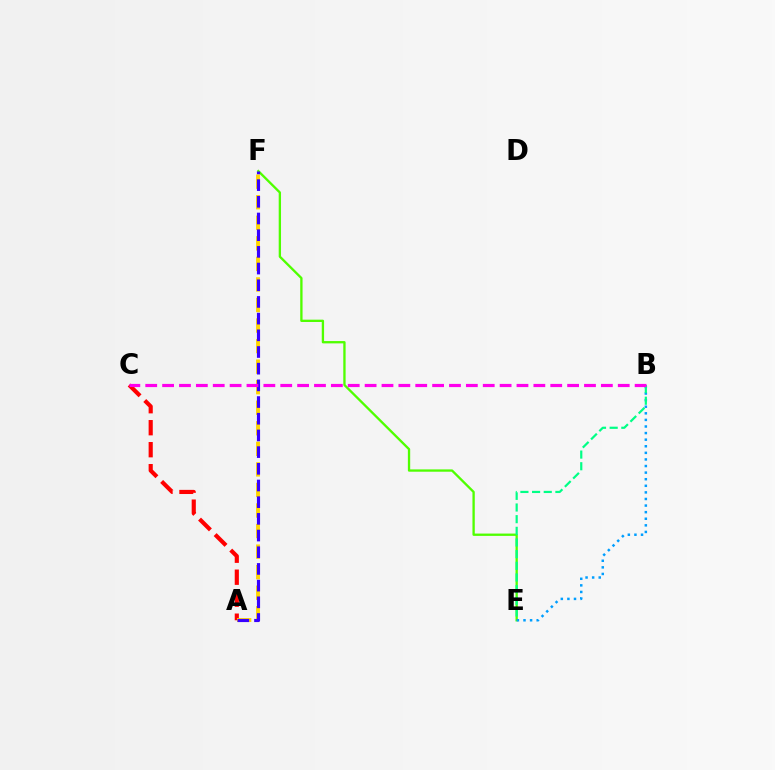{('A', 'C'): [{'color': '#ff0000', 'line_style': 'dashed', 'thickness': 2.99}], ('E', 'F'): [{'color': '#4fff00', 'line_style': 'solid', 'thickness': 1.67}], ('A', 'F'): [{'color': '#ffd500', 'line_style': 'dashed', 'thickness': 2.79}, {'color': '#3700ff', 'line_style': 'dashed', 'thickness': 2.27}], ('B', 'E'): [{'color': '#009eff', 'line_style': 'dotted', 'thickness': 1.79}, {'color': '#00ff86', 'line_style': 'dashed', 'thickness': 1.58}], ('B', 'C'): [{'color': '#ff00ed', 'line_style': 'dashed', 'thickness': 2.29}]}